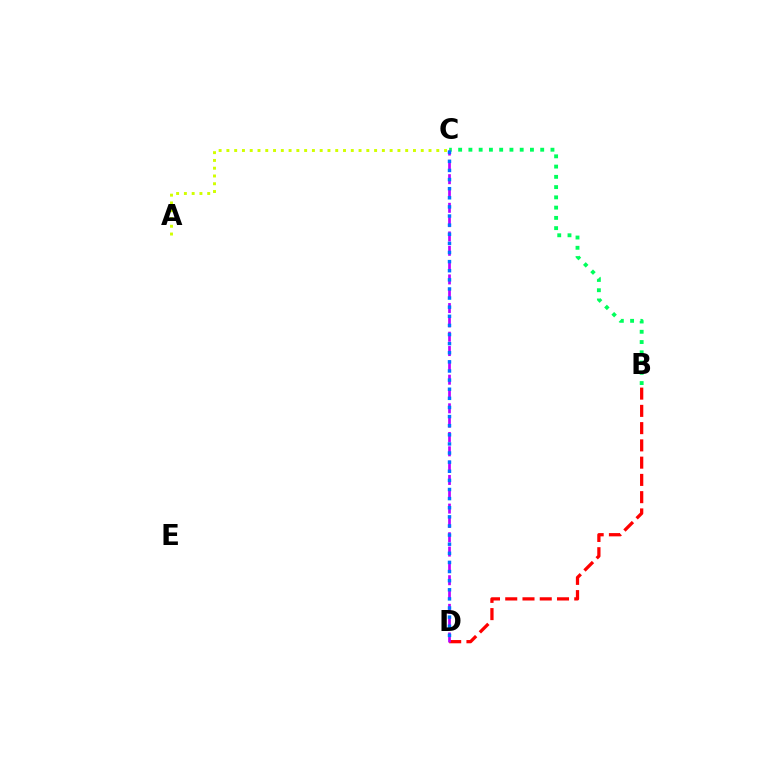{('B', 'C'): [{'color': '#00ff5c', 'line_style': 'dotted', 'thickness': 2.79}], ('B', 'D'): [{'color': '#ff0000', 'line_style': 'dashed', 'thickness': 2.34}], ('A', 'C'): [{'color': '#d1ff00', 'line_style': 'dotted', 'thickness': 2.11}], ('C', 'D'): [{'color': '#b900ff', 'line_style': 'dashed', 'thickness': 1.95}, {'color': '#0074ff', 'line_style': 'dotted', 'thickness': 2.48}]}